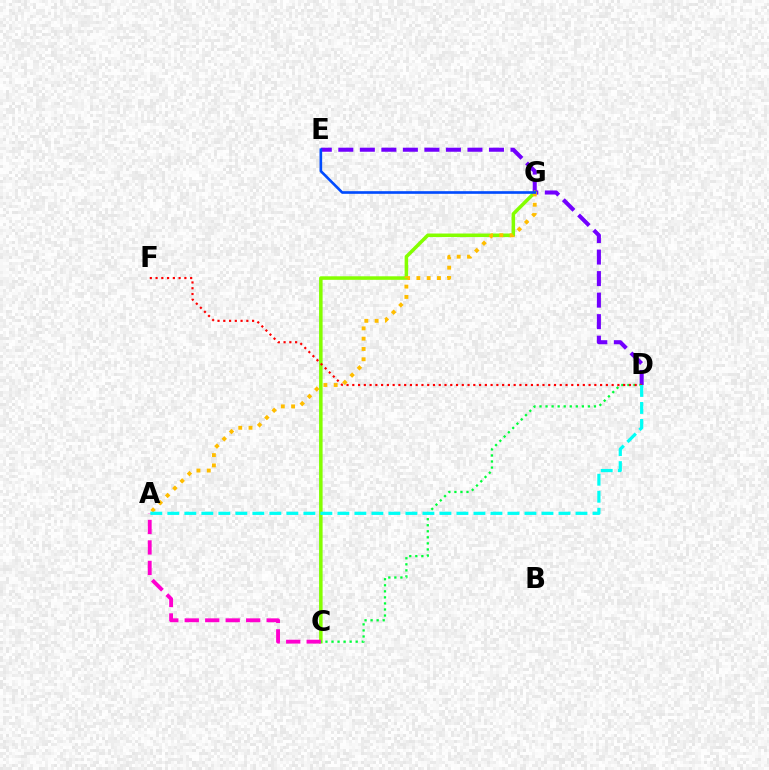{('D', 'E'): [{'color': '#7200ff', 'line_style': 'dashed', 'thickness': 2.92}], ('C', 'G'): [{'color': '#84ff00', 'line_style': 'solid', 'thickness': 2.54}], ('C', 'D'): [{'color': '#00ff39', 'line_style': 'dotted', 'thickness': 1.64}], ('D', 'F'): [{'color': '#ff0000', 'line_style': 'dotted', 'thickness': 1.57}], ('A', 'G'): [{'color': '#ffbd00', 'line_style': 'dotted', 'thickness': 2.8}], ('E', 'G'): [{'color': '#004bff', 'line_style': 'solid', 'thickness': 1.9}], ('A', 'C'): [{'color': '#ff00cf', 'line_style': 'dashed', 'thickness': 2.78}], ('A', 'D'): [{'color': '#00fff6', 'line_style': 'dashed', 'thickness': 2.31}]}